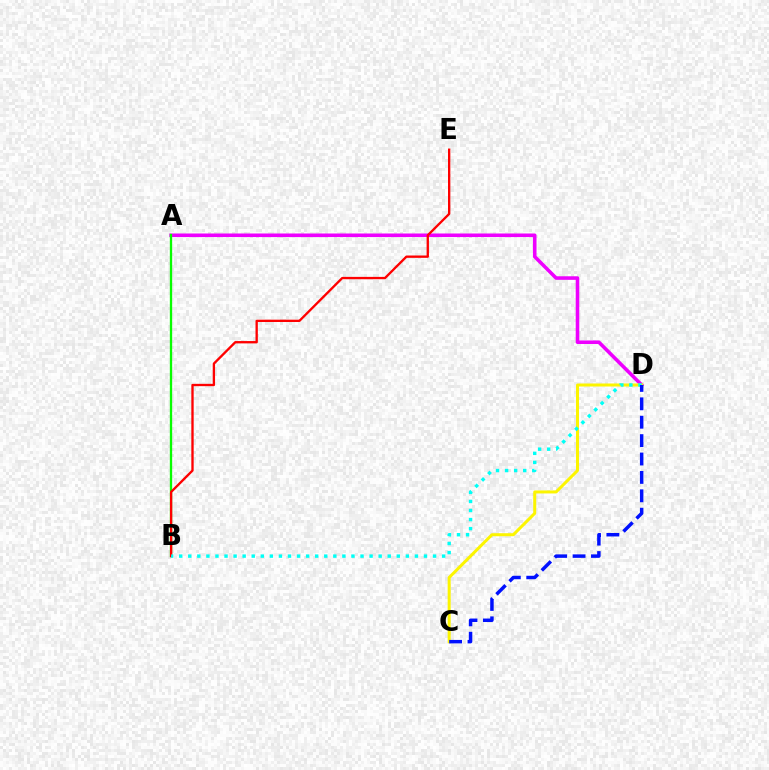{('A', 'D'): [{'color': '#ee00ff', 'line_style': 'solid', 'thickness': 2.57}], ('A', 'B'): [{'color': '#08ff00', 'line_style': 'solid', 'thickness': 1.67}], ('B', 'E'): [{'color': '#ff0000', 'line_style': 'solid', 'thickness': 1.68}], ('C', 'D'): [{'color': '#fcf500', 'line_style': 'solid', 'thickness': 2.17}, {'color': '#0010ff', 'line_style': 'dashed', 'thickness': 2.5}], ('B', 'D'): [{'color': '#00fff6', 'line_style': 'dotted', 'thickness': 2.46}]}